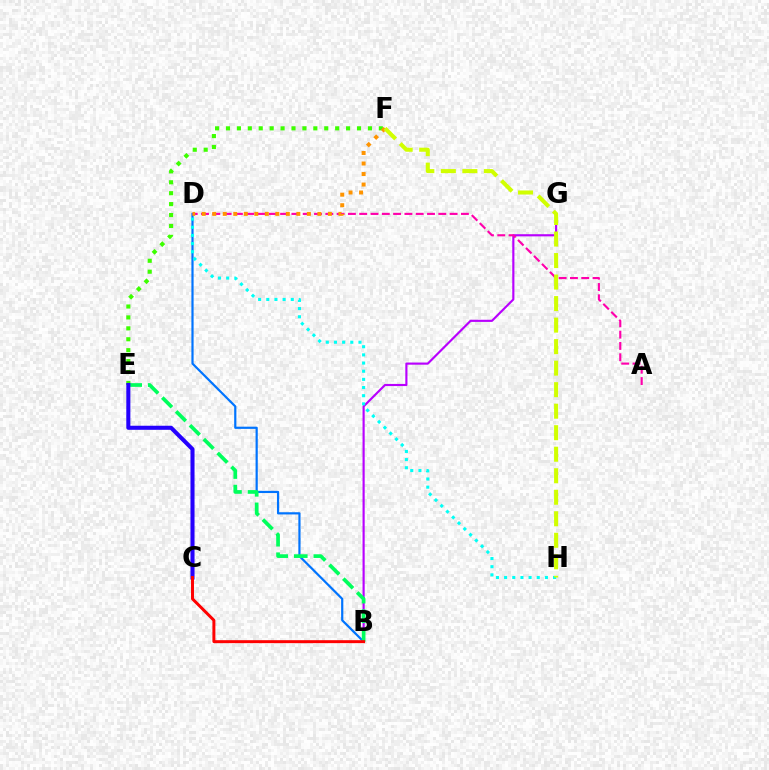{('B', 'G'): [{'color': '#b900ff', 'line_style': 'solid', 'thickness': 1.55}], ('B', 'D'): [{'color': '#0074ff', 'line_style': 'solid', 'thickness': 1.58}], ('A', 'D'): [{'color': '#ff00ac', 'line_style': 'dashed', 'thickness': 1.54}], ('E', 'F'): [{'color': '#3dff00', 'line_style': 'dotted', 'thickness': 2.97}], ('B', 'E'): [{'color': '#00ff5c', 'line_style': 'dashed', 'thickness': 2.66}], ('D', 'H'): [{'color': '#00fff6', 'line_style': 'dotted', 'thickness': 2.22}], ('D', 'F'): [{'color': '#ff9400', 'line_style': 'dotted', 'thickness': 2.86}], ('F', 'H'): [{'color': '#d1ff00', 'line_style': 'dashed', 'thickness': 2.92}], ('C', 'E'): [{'color': '#2500ff', 'line_style': 'solid', 'thickness': 2.93}], ('B', 'C'): [{'color': '#ff0000', 'line_style': 'solid', 'thickness': 2.14}]}